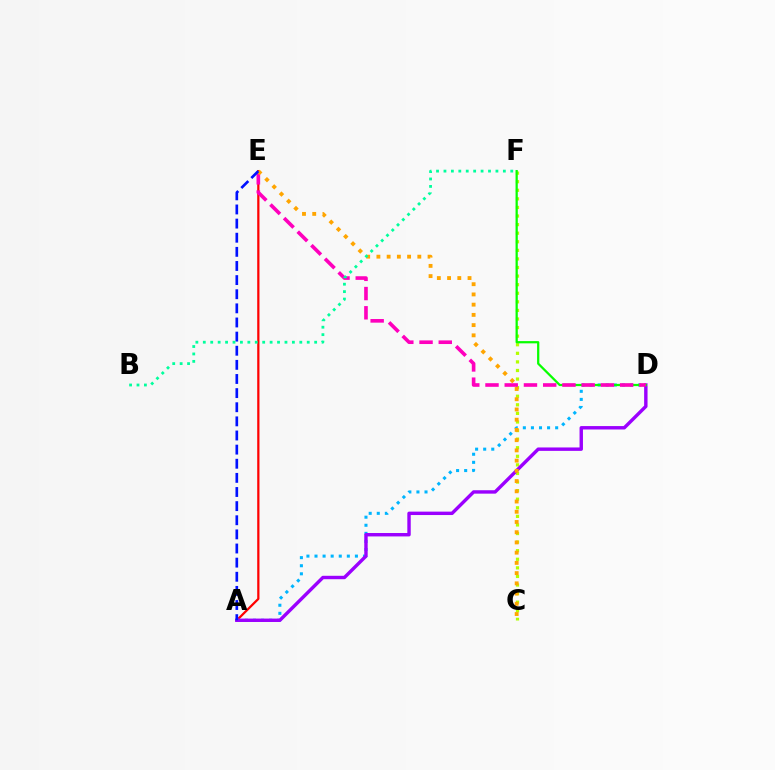{('A', 'E'): [{'color': '#ff0000', 'line_style': 'solid', 'thickness': 1.61}, {'color': '#0010ff', 'line_style': 'dashed', 'thickness': 1.92}], ('C', 'F'): [{'color': '#b3ff00', 'line_style': 'dotted', 'thickness': 2.33}], ('A', 'D'): [{'color': '#00b5ff', 'line_style': 'dotted', 'thickness': 2.2}, {'color': '#9b00ff', 'line_style': 'solid', 'thickness': 2.46}], ('D', 'F'): [{'color': '#08ff00', 'line_style': 'solid', 'thickness': 1.62}], ('D', 'E'): [{'color': '#ff00bd', 'line_style': 'dashed', 'thickness': 2.61}], ('C', 'E'): [{'color': '#ffa500', 'line_style': 'dotted', 'thickness': 2.78}], ('B', 'F'): [{'color': '#00ff9d', 'line_style': 'dotted', 'thickness': 2.02}]}